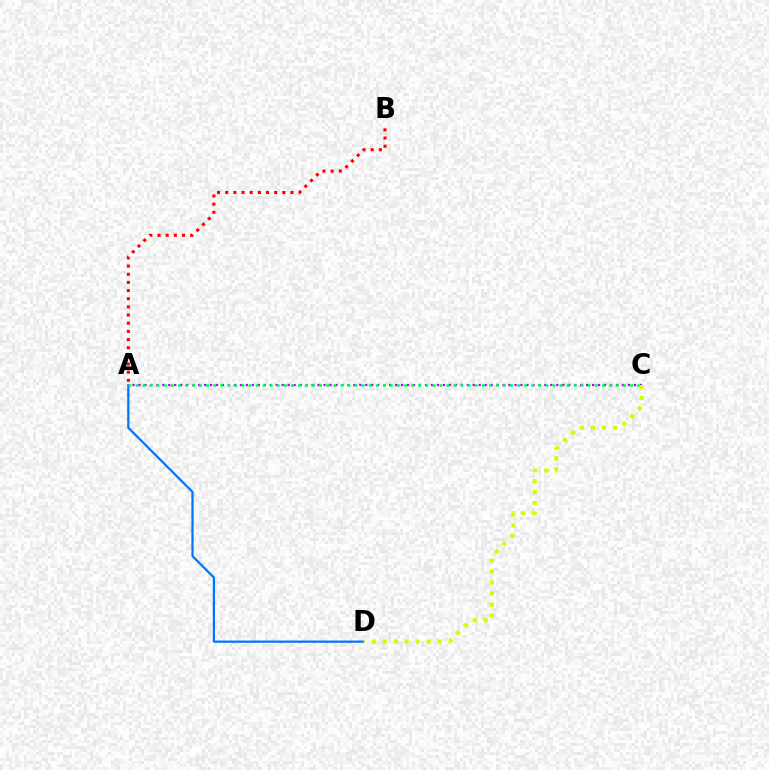{('A', 'D'): [{'color': '#0074ff', 'line_style': 'solid', 'thickness': 1.61}], ('A', 'B'): [{'color': '#ff0000', 'line_style': 'dotted', 'thickness': 2.22}], ('A', 'C'): [{'color': '#b900ff', 'line_style': 'dotted', 'thickness': 1.62}, {'color': '#00ff5c', 'line_style': 'dotted', 'thickness': 1.92}], ('C', 'D'): [{'color': '#d1ff00', 'line_style': 'dotted', 'thickness': 2.98}]}